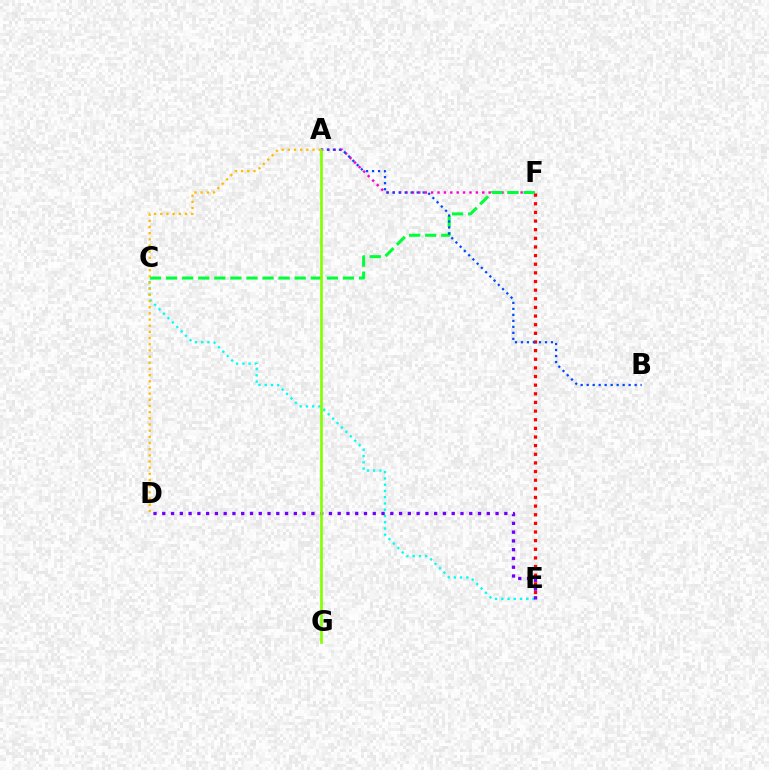{('C', 'E'): [{'color': '#00fff6', 'line_style': 'dotted', 'thickness': 1.7}], ('E', 'F'): [{'color': '#ff0000', 'line_style': 'dotted', 'thickness': 2.35}], ('A', 'F'): [{'color': '#ff00cf', 'line_style': 'dotted', 'thickness': 1.74}], ('C', 'F'): [{'color': '#00ff39', 'line_style': 'dashed', 'thickness': 2.18}], ('A', 'B'): [{'color': '#004bff', 'line_style': 'dotted', 'thickness': 1.63}], ('D', 'E'): [{'color': '#7200ff', 'line_style': 'dotted', 'thickness': 2.38}], ('A', 'G'): [{'color': '#84ff00', 'line_style': 'solid', 'thickness': 1.92}], ('A', 'D'): [{'color': '#ffbd00', 'line_style': 'dotted', 'thickness': 1.68}]}